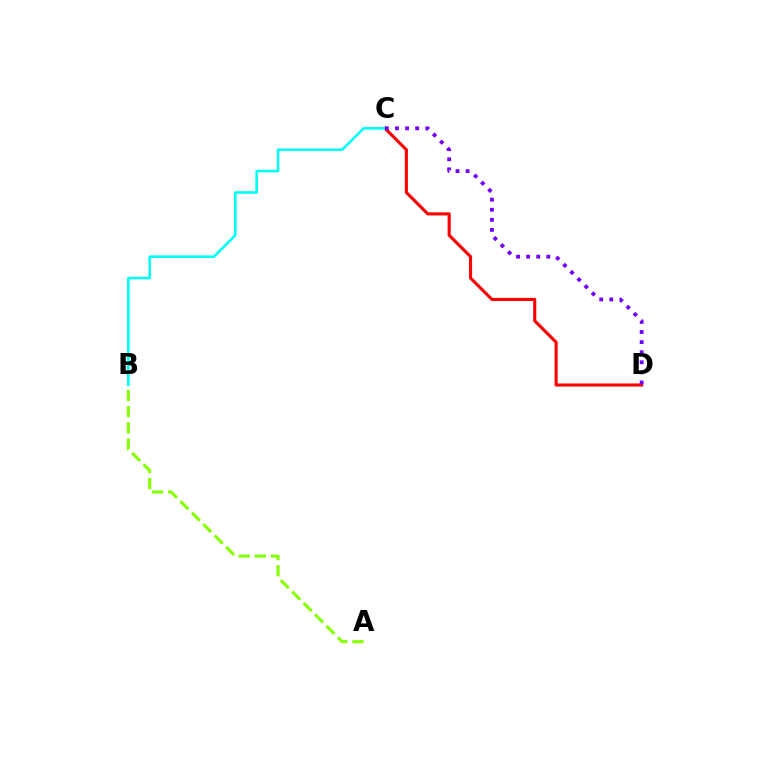{('C', 'D'): [{'color': '#ff0000', 'line_style': 'solid', 'thickness': 2.23}, {'color': '#7200ff', 'line_style': 'dotted', 'thickness': 2.74}], ('B', 'C'): [{'color': '#00fff6', 'line_style': 'solid', 'thickness': 1.87}], ('A', 'B'): [{'color': '#84ff00', 'line_style': 'dashed', 'thickness': 2.2}]}